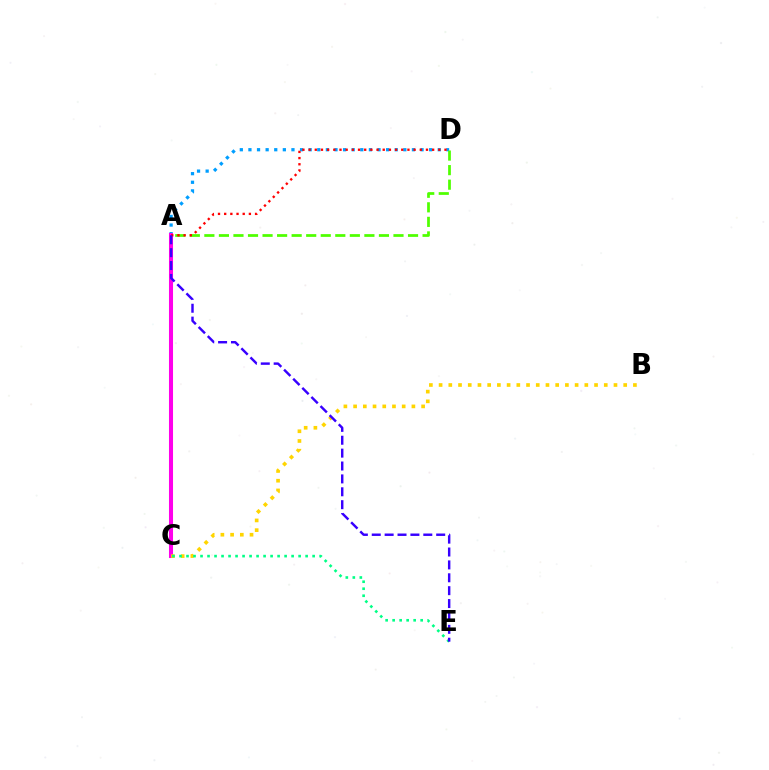{('A', 'D'): [{'color': '#009eff', 'line_style': 'dotted', 'thickness': 2.34}, {'color': '#4fff00', 'line_style': 'dashed', 'thickness': 1.98}, {'color': '#ff0000', 'line_style': 'dotted', 'thickness': 1.68}], ('A', 'C'): [{'color': '#ff00ed', 'line_style': 'solid', 'thickness': 2.92}], ('B', 'C'): [{'color': '#ffd500', 'line_style': 'dotted', 'thickness': 2.64}], ('C', 'E'): [{'color': '#00ff86', 'line_style': 'dotted', 'thickness': 1.9}], ('A', 'E'): [{'color': '#3700ff', 'line_style': 'dashed', 'thickness': 1.75}]}